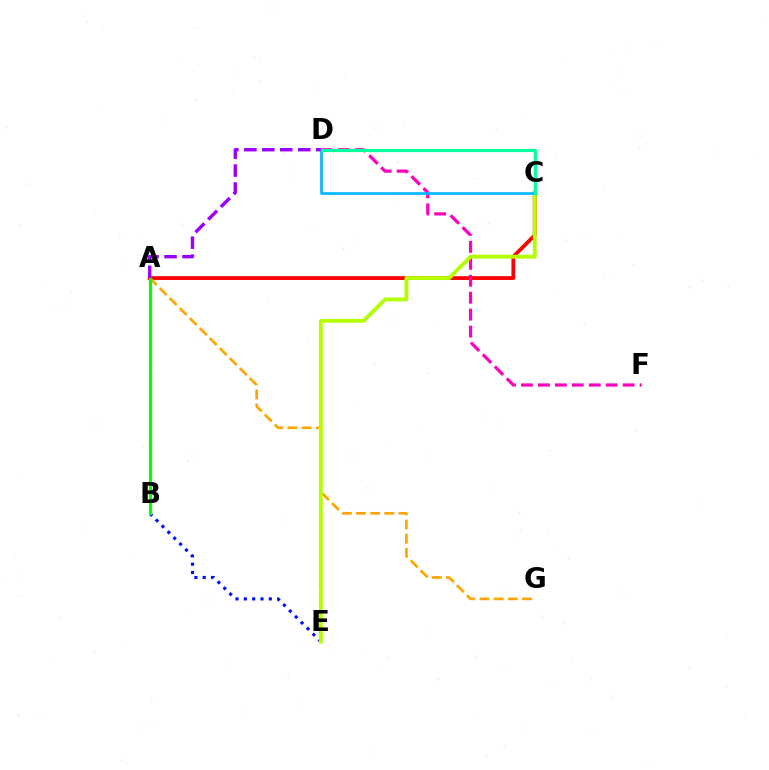{('A', 'C'): [{'color': '#ff0000', 'line_style': 'solid', 'thickness': 2.72}], ('A', 'G'): [{'color': '#ffa500', 'line_style': 'dashed', 'thickness': 1.92}], ('D', 'F'): [{'color': '#ff00bd', 'line_style': 'dashed', 'thickness': 2.3}], ('B', 'E'): [{'color': '#0010ff', 'line_style': 'dotted', 'thickness': 2.26}], ('C', 'E'): [{'color': '#b3ff00', 'line_style': 'solid', 'thickness': 2.77}], ('C', 'D'): [{'color': '#00b5ff', 'line_style': 'solid', 'thickness': 1.91}, {'color': '#00ff9d', 'line_style': 'solid', 'thickness': 2.31}], ('A', 'B'): [{'color': '#08ff00', 'line_style': 'solid', 'thickness': 2.26}], ('A', 'D'): [{'color': '#9b00ff', 'line_style': 'dashed', 'thickness': 2.44}]}